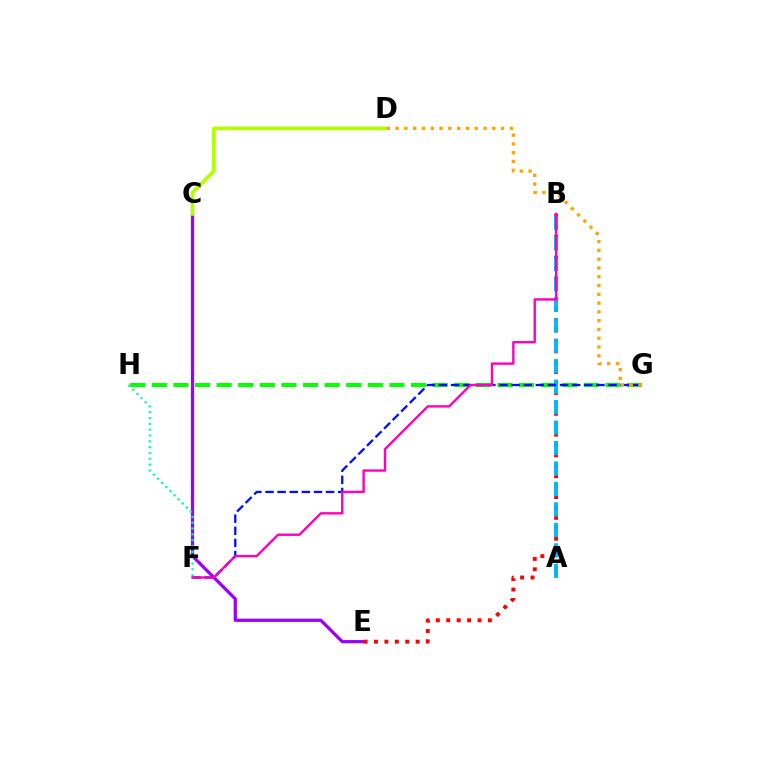{('G', 'H'): [{'color': '#08ff00', 'line_style': 'dashed', 'thickness': 2.93}], ('C', 'E'): [{'color': '#9b00ff', 'line_style': 'solid', 'thickness': 2.33}], ('B', 'E'): [{'color': '#ff0000', 'line_style': 'dotted', 'thickness': 2.83}], ('A', 'B'): [{'color': '#00b5ff', 'line_style': 'dashed', 'thickness': 2.78}], ('F', 'G'): [{'color': '#0010ff', 'line_style': 'dashed', 'thickness': 1.65}], ('F', 'H'): [{'color': '#00ff9d', 'line_style': 'dotted', 'thickness': 1.58}], ('C', 'D'): [{'color': '#b3ff00', 'line_style': 'solid', 'thickness': 2.64}], ('B', 'F'): [{'color': '#ff00bd', 'line_style': 'solid', 'thickness': 1.72}], ('D', 'G'): [{'color': '#ffa500', 'line_style': 'dotted', 'thickness': 2.39}]}